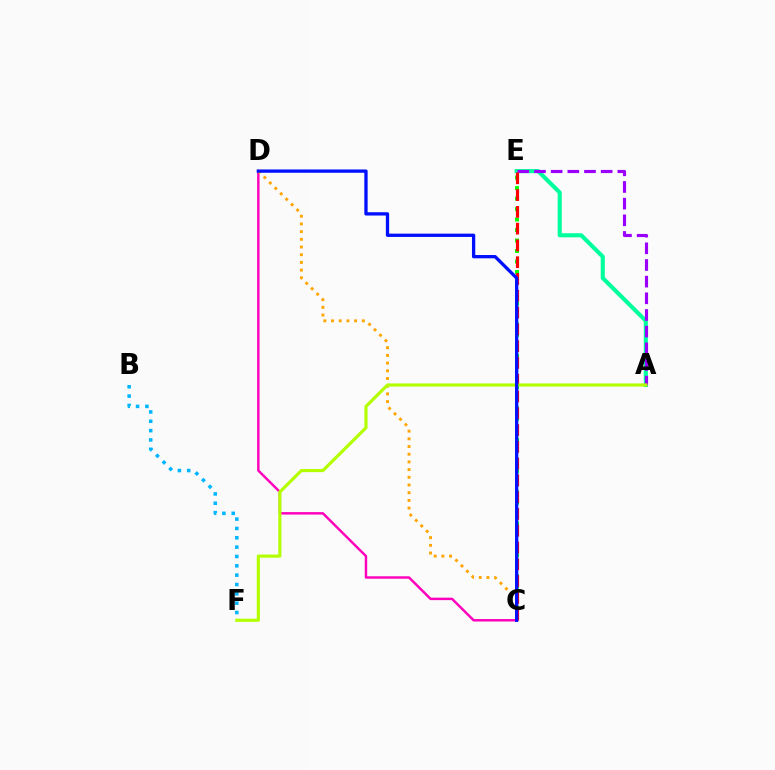{('C', 'E'): [{'color': '#08ff00', 'line_style': 'dotted', 'thickness': 2.85}, {'color': '#ff0000', 'line_style': 'dashed', 'thickness': 2.28}], ('C', 'D'): [{'color': '#ff00bd', 'line_style': 'solid', 'thickness': 1.77}, {'color': '#ffa500', 'line_style': 'dotted', 'thickness': 2.09}, {'color': '#0010ff', 'line_style': 'solid', 'thickness': 2.38}], ('A', 'E'): [{'color': '#00ff9d', 'line_style': 'solid', 'thickness': 2.96}, {'color': '#9b00ff', 'line_style': 'dashed', 'thickness': 2.26}], ('B', 'F'): [{'color': '#00b5ff', 'line_style': 'dotted', 'thickness': 2.54}], ('A', 'F'): [{'color': '#b3ff00', 'line_style': 'solid', 'thickness': 2.27}]}